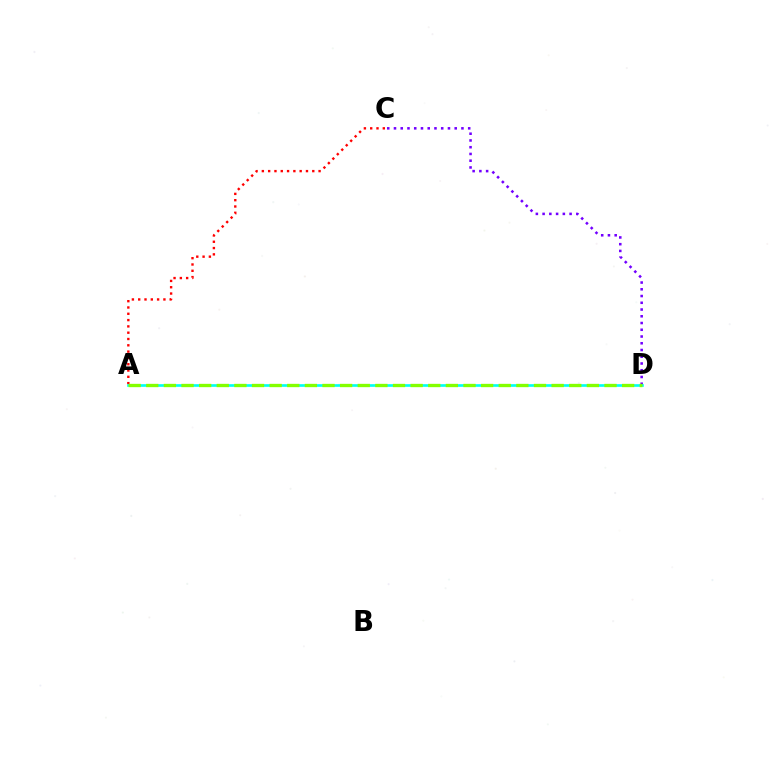{('A', 'C'): [{'color': '#ff0000', 'line_style': 'dotted', 'thickness': 1.71}], ('C', 'D'): [{'color': '#7200ff', 'line_style': 'dotted', 'thickness': 1.83}], ('A', 'D'): [{'color': '#00fff6', 'line_style': 'solid', 'thickness': 1.92}, {'color': '#84ff00', 'line_style': 'dashed', 'thickness': 2.39}]}